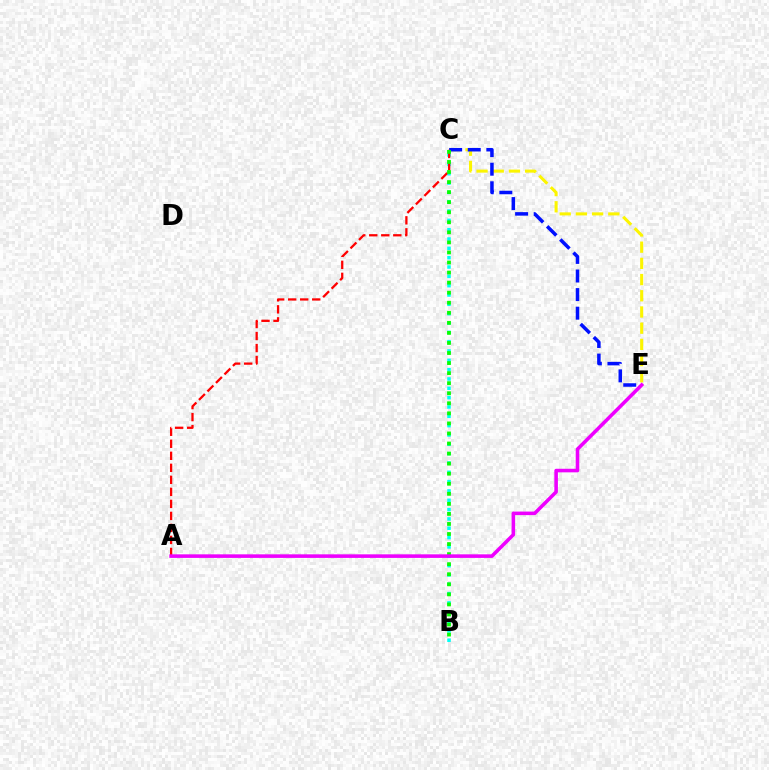{('B', 'C'): [{'color': '#00fff6', 'line_style': 'dotted', 'thickness': 2.54}, {'color': '#08ff00', 'line_style': 'dotted', 'thickness': 2.73}], ('A', 'C'): [{'color': '#ff0000', 'line_style': 'dashed', 'thickness': 1.63}], ('C', 'E'): [{'color': '#fcf500', 'line_style': 'dashed', 'thickness': 2.2}, {'color': '#0010ff', 'line_style': 'dashed', 'thickness': 2.53}], ('A', 'E'): [{'color': '#ee00ff', 'line_style': 'solid', 'thickness': 2.57}]}